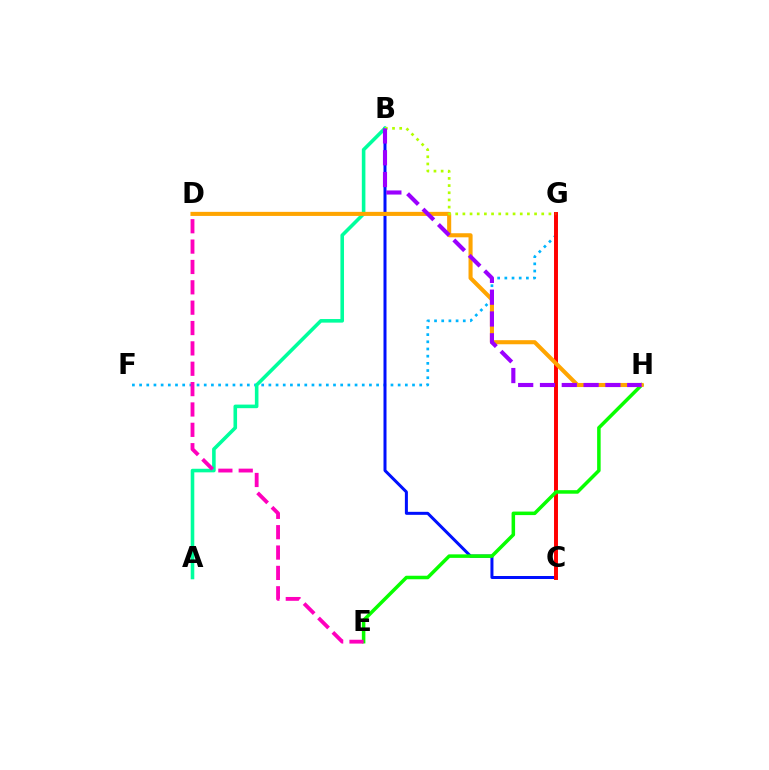{('F', 'G'): [{'color': '#00b5ff', 'line_style': 'dotted', 'thickness': 1.95}], ('B', 'C'): [{'color': '#0010ff', 'line_style': 'solid', 'thickness': 2.17}], ('C', 'G'): [{'color': '#ff0000', 'line_style': 'solid', 'thickness': 2.84}], ('A', 'B'): [{'color': '#00ff9d', 'line_style': 'solid', 'thickness': 2.58}], ('E', 'H'): [{'color': '#08ff00', 'line_style': 'solid', 'thickness': 2.54}], ('D', 'H'): [{'color': '#ffa500', 'line_style': 'solid', 'thickness': 2.93}], ('D', 'E'): [{'color': '#ff00bd', 'line_style': 'dashed', 'thickness': 2.77}], ('B', 'G'): [{'color': '#b3ff00', 'line_style': 'dotted', 'thickness': 1.95}], ('B', 'H'): [{'color': '#9b00ff', 'line_style': 'dashed', 'thickness': 2.96}]}